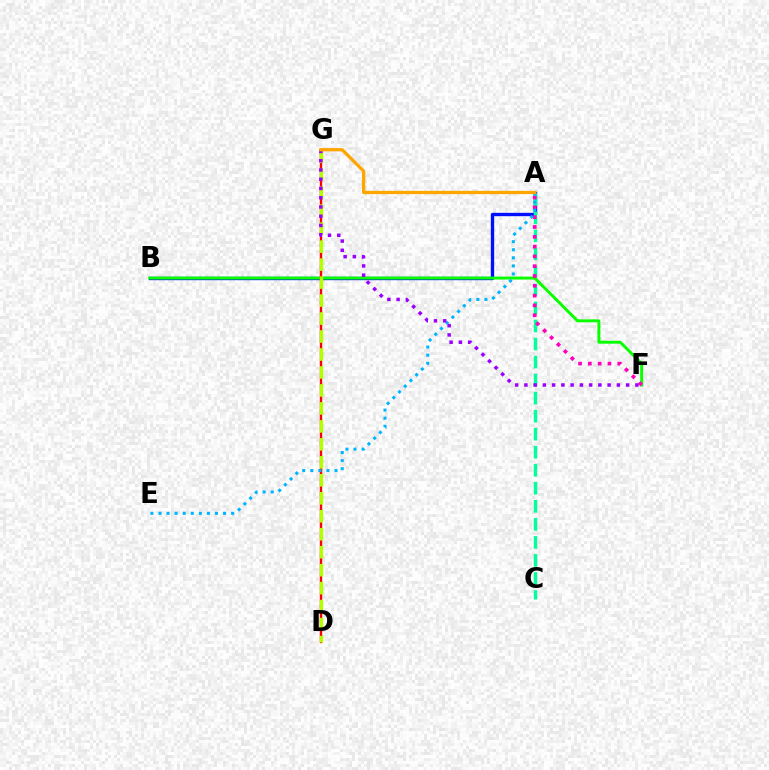{('A', 'B'): [{'color': '#0010ff', 'line_style': 'solid', 'thickness': 2.41}], ('A', 'C'): [{'color': '#00ff9d', 'line_style': 'dashed', 'thickness': 2.45}], ('B', 'F'): [{'color': '#08ff00', 'line_style': 'solid', 'thickness': 2.12}], ('D', 'G'): [{'color': '#ff0000', 'line_style': 'solid', 'thickness': 1.7}, {'color': '#b3ff00', 'line_style': 'dashed', 'thickness': 2.44}], ('A', 'F'): [{'color': '#ff00bd', 'line_style': 'dotted', 'thickness': 2.66}], ('A', 'E'): [{'color': '#00b5ff', 'line_style': 'dotted', 'thickness': 2.19}], ('F', 'G'): [{'color': '#9b00ff', 'line_style': 'dotted', 'thickness': 2.51}], ('A', 'G'): [{'color': '#ffa500', 'line_style': 'solid', 'thickness': 2.35}]}